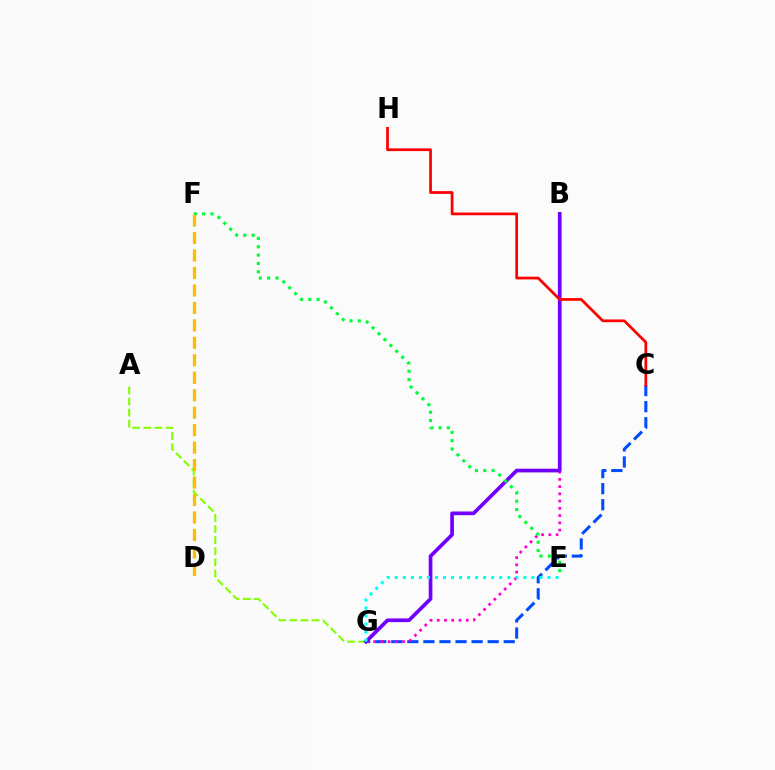{('C', 'G'): [{'color': '#004bff', 'line_style': 'dashed', 'thickness': 2.18}], ('B', 'G'): [{'color': '#ff00cf', 'line_style': 'dotted', 'thickness': 1.97}, {'color': '#7200ff', 'line_style': 'solid', 'thickness': 2.66}], ('A', 'G'): [{'color': '#84ff00', 'line_style': 'dashed', 'thickness': 1.51}], ('E', 'G'): [{'color': '#00fff6', 'line_style': 'dotted', 'thickness': 2.18}], ('C', 'H'): [{'color': '#ff0000', 'line_style': 'solid', 'thickness': 1.97}], ('E', 'F'): [{'color': '#00ff39', 'line_style': 'dotted', 'thickness': 2.26}], ('D', 'F'): [{'color': '#ffbd00', 'line_style': 'dashed', 'thickness': 2.37}]}